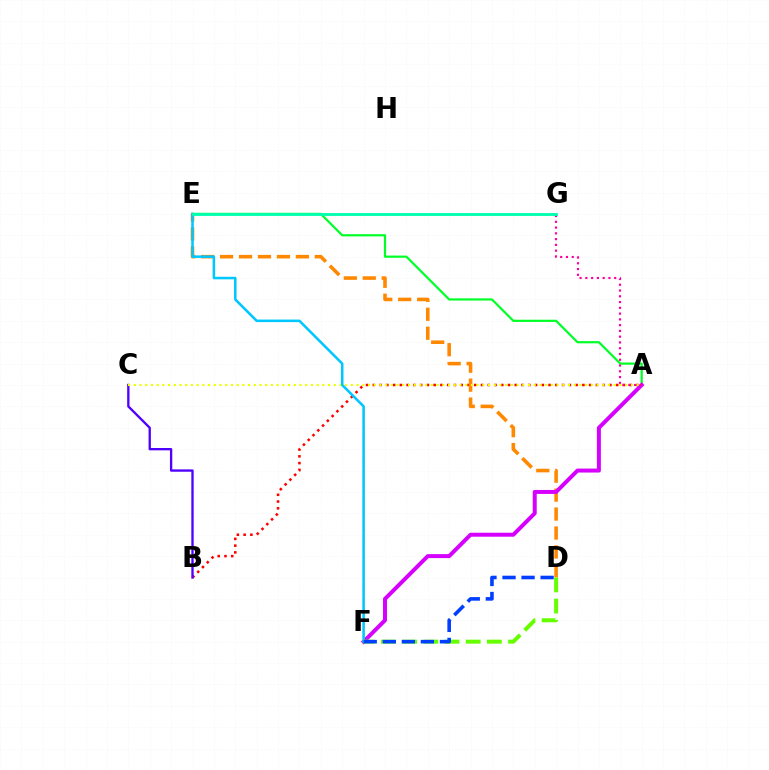{('A', 'B'): [{'color': '#ff0000', 'line_style': 'dotted', 'thickness': 1.84}], ('A', 'E'): [{'color': '#00ff27', 'line_style': 'solid', 'thickness': 1.59}], ('D', 'E'): [{'color': '#ff8800', 'line_style': 'dashed', 'thickness': 2.57}], ('A', 'F'): [{'color': '#d600ff', 'line_style': 'solid', 'thickness': 2.86}], ('B', 'C'): [{'color': '#4f00ff', 'line_style': 'solid', 'thickness': 1.68}], ('A', 'C'): [{'color': '#eeff00', 'line_style': 'dotted', 'thickness': 1.55}], ('A', 'G'): [{'color': '#ff00a0', 'line_style': 'dotted', 'thickness': 1.57}], ('E', 'F'): [{'color': '#00c7ff', 'line_style': 'solid', 'thickness': 1.83}], ('D', 'F'): [{'color': '#66ff00', 'line_style': 'dashed', 'thickness': 2.88}, {'color': '#003fff', 'line_style': 'dashed', 'thickness': 2.59}], ('E', 'G'): [{'color': '#00ffaf', 'line_style': 'solid', 'thickness': 2.06}]}